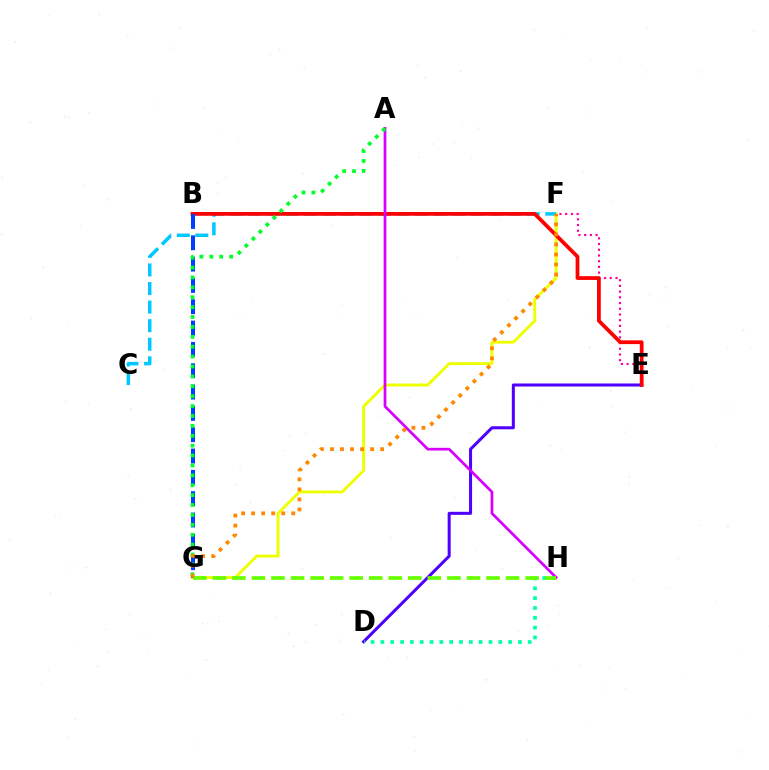{('F', 'G'): [{'color': '#eeff00', 'line_style': 'solid', 'thickness': 2.09}, {'color': '#ff8800', 'line_style': 'dotted', 'thickness': 2.73}], ('D', 'E'): [{'color': '#4f00ff', 'line_style': 'solid', 'thickness': 2.18}], ('D', 'H'): [{'color': '#00ffaf', 'line_style': 'dotted', 'thickness': 2.67}], ('E', 'F'): [{'color': '#ff00a0', 'line_style': 'dotted', 'thickness': 1.55}], ('C', 'F'): [{'color': '#00c7ff', 'line_style': 'dashed', 'thickness': 2.52}], ('B', 'E'): [{'color': '#ff0000', 'line_style': 'solid', 'thickness': 2.71}], ('A', 'H'): [{'color': '#d600ff', 'line_style': 'solid', 'thickness': 1.96}], ('B', 'G'): [{'color': '#003fff', 'line_style': 'dashed', 'thickness': 2.9}], ('G', 'H'): [{'color': '#66ff00', 'line_style': 'dashed', 'thickness': 2.66}], ('A', 'G'): [{'color': '#00ff27', 'line_style': 'dotted', 'thickness': 2.69}]}